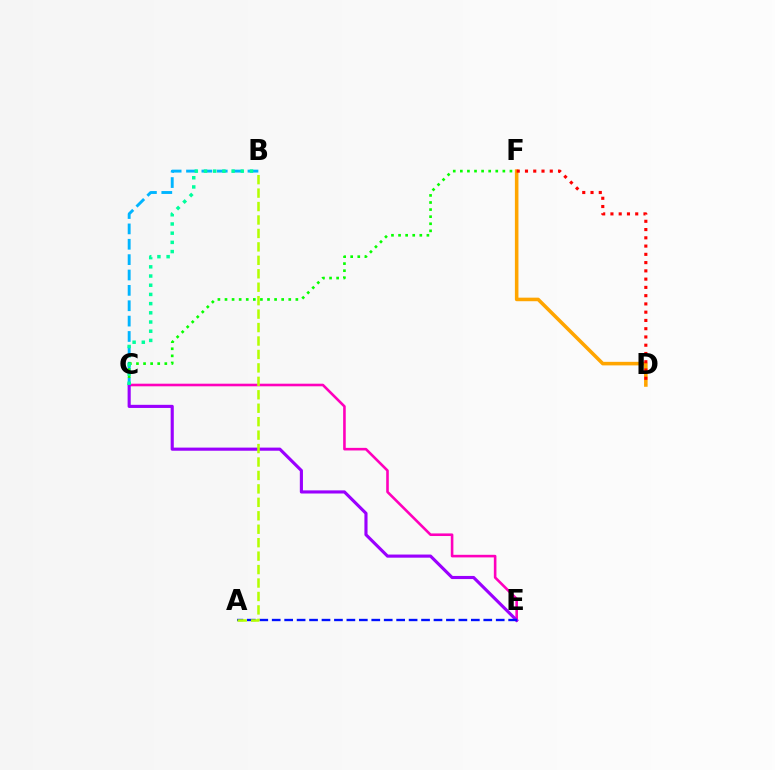{('C', 'E'): [{'color': '#ff00bd', 'line_style': 'solid', 'thickness': 1.87}, {'color': '#9b00ff', 'line_style': 'solid', 'thickness': 2.25}], ('B', 'C'): [{'color': '#00b5ff', 'line_style': 'dashed', 'thickness': 2.09}, {'color': '#00ff9d', 'line_style': 'dotted', 'thickness': 2.5}], ('A', 'E'): [{'color': '#0010ff', 'line_style': 'dashed', 'thickness': 1.69}], ('A', 'B'): [{'color': '#b3ff00', 'line_style': 'dashed', 'thickness': 1.83}], ('C', 'F'): [{'color': '#08ff00', 'line_style': 'dotted', 'thickness': 1.93}], ('D', 'F'): [{'color': '#ffa500', 'line_style': 'solid', 'thickness': 2.56}, {'color': '#ff0000', 'line_style': 'dotted', 'thickness': 2.24}]}